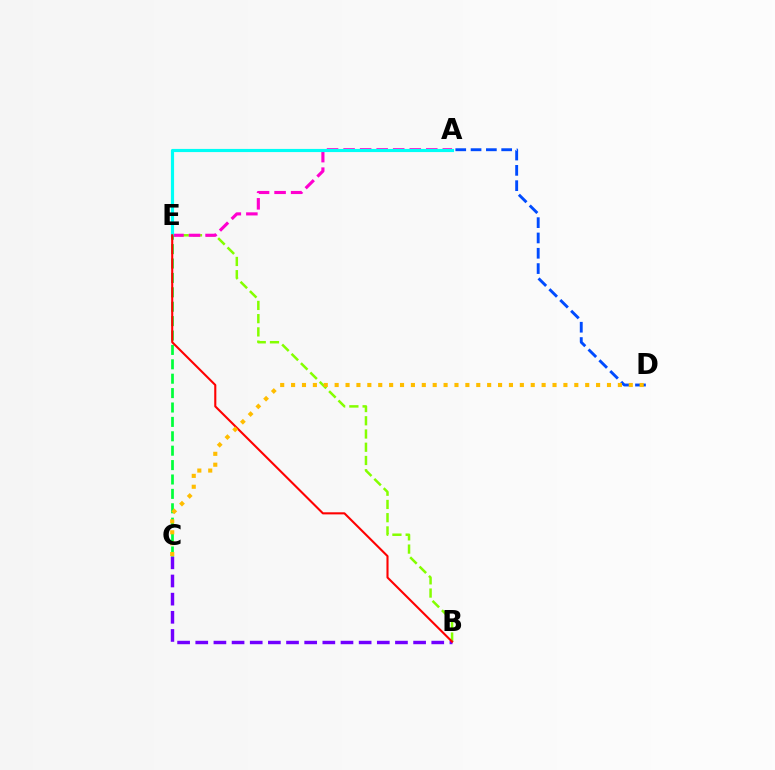{('A', 'D'): [{'color': '#004bff', 'line_style': 'dashed', 'thickness': 2.08}], ('B', 'E'): [{'color': '#84ff00', 'line_style': 'dashed', 'thickness': 1.8}, {'color': '#ff0000', 'line_style': 'solid', 'thickness': 1.51}], ('B', 'C'): [{'color': '#7200ff', 'line_style': 'dashed', 'thickness': 2.47}], ('A', 'E'): [{'color': '#ff00cf', 'line_style': 'dashed', 'thickness': 2.25}, {'color': '#00fff6', 'line_style': 'solid', 'thickness': 2.27}], ('C', 'E'): [{'color': '#00ff39', 'line_style': 'dashed', 'thickness': 1.96}], ('C', 'D'): [{'color': '#ffbd00', 'line_style': 'dotted', 'thickness': 2.96}]}